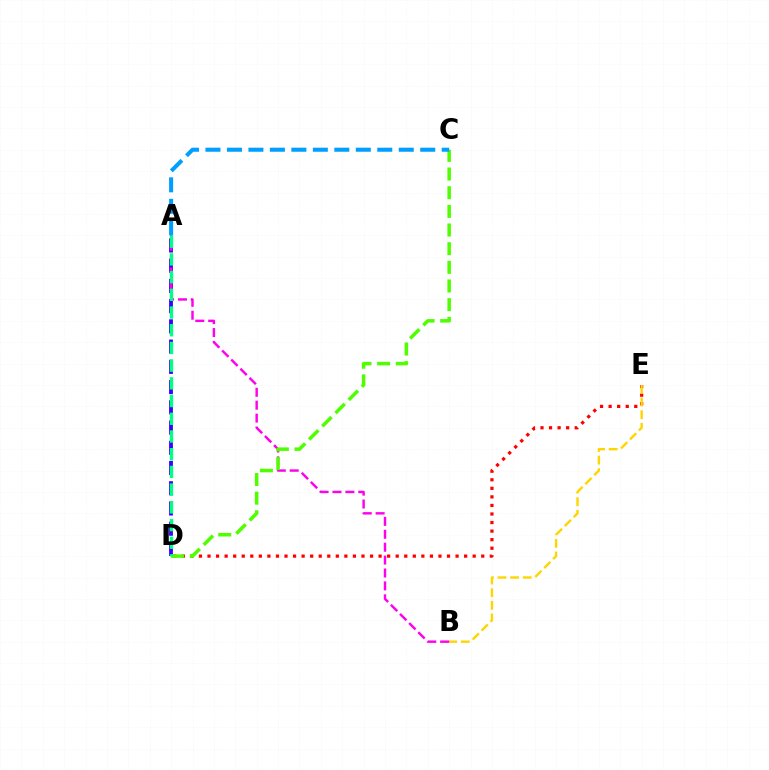{('A', 'D'): [{'color': '#3700ff', 'line_style': 'dashed', 'thickness': 2.75}, {'color': '#00ff86', 'line_style': 'dashed', 'thickness': 2.41}], ('D', 'E'): [{'color': '#ff0000', 'line_style': 'dotted', 'thickness': 2.32}], ('B', 'E'): [{'color': '#ffd500', 'line_style': 'dashed', 'thickness': 1.71}], ('A', 'B'): [{'color': '#ff00ed', 'line_style': 'dashed', 'thickness': 1.75}], ('C', 'D'): [{'color': '#4fff00', 'line_style': 'dashed', 'thickness': 2.53}], ('A', 'C'): [{'color': '#009eff', 'line_style': 'dashed', 'thickness': 2.92}]}